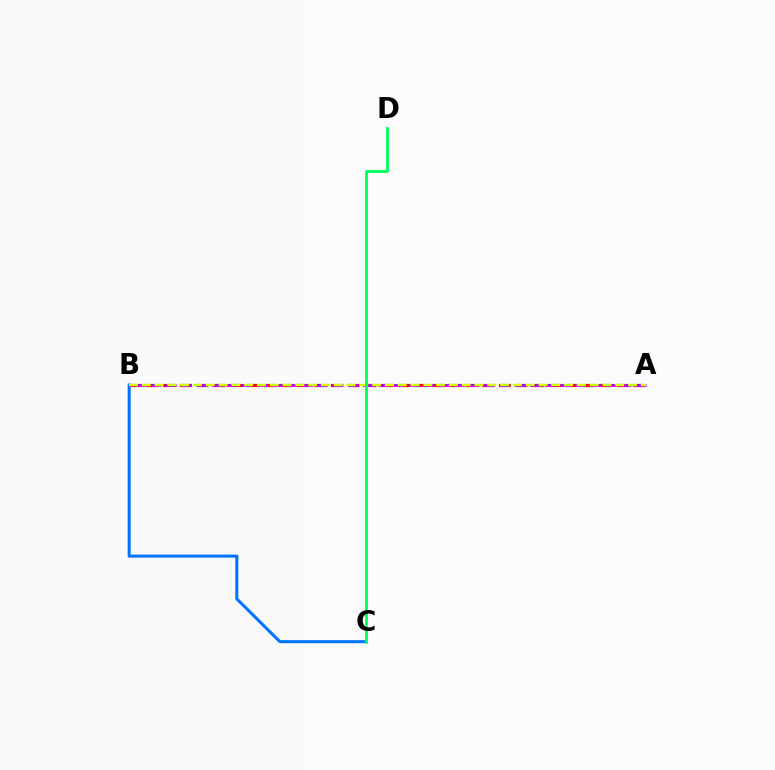{('B', 'C'): [{'color': '#0074ff', 'line_style': 'solid', 'thickness': 2.19}], ('A', 'B'): [{'color': '#ff0000', 'line_style': 'dashed', 'thickness': 2.28}, {'color': '#b900ff', 'line_style': 'dashed', 'thickness': 2.06}, {'color': '#d1ff00', 'line_style': 'dashed', 'thickness': 1.74}], ('C', 'D'): [{'color': '#00ff5c', 'line_style': 'solid', 'thickness': 2.01}]}